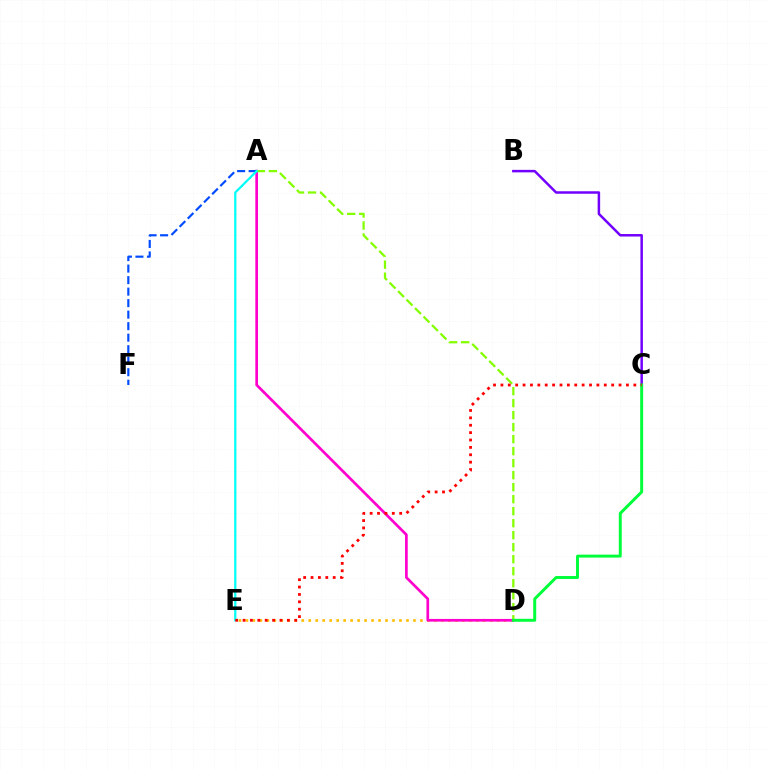{('D', 'E'): [{'color': '#ffbd00', 'line_style': 'dotted', 'thickness': 1.9}], ('A', 'D'): [{'color': '#ff00cf', 'line_style': 'solid', 'thickness': 1.94}, {'color': '#84ff00', 'line_style': 'dashed', 'thickness': 1.63}], ('A', 'F'): [{'color': '#004bff', 'line_style': 'dashed', 'thickness': 1.56}], ('A', 'E'): [{'color': '#00fff6', 'line_style': 'solid', 'thickness': 1.61}], ('B', 'C'): [{'color': '#7200ff', 'line_style': 'solid', 'thickness': 1.79}], ('C', 'D'): [{'color': '#00ff39', 'line_style': 'solid', 'thickness': 2.13}], ('C', 'E'): [{'color': '#ff0000', 'line_style': 'dotted', 'thickness': 2.01}]}